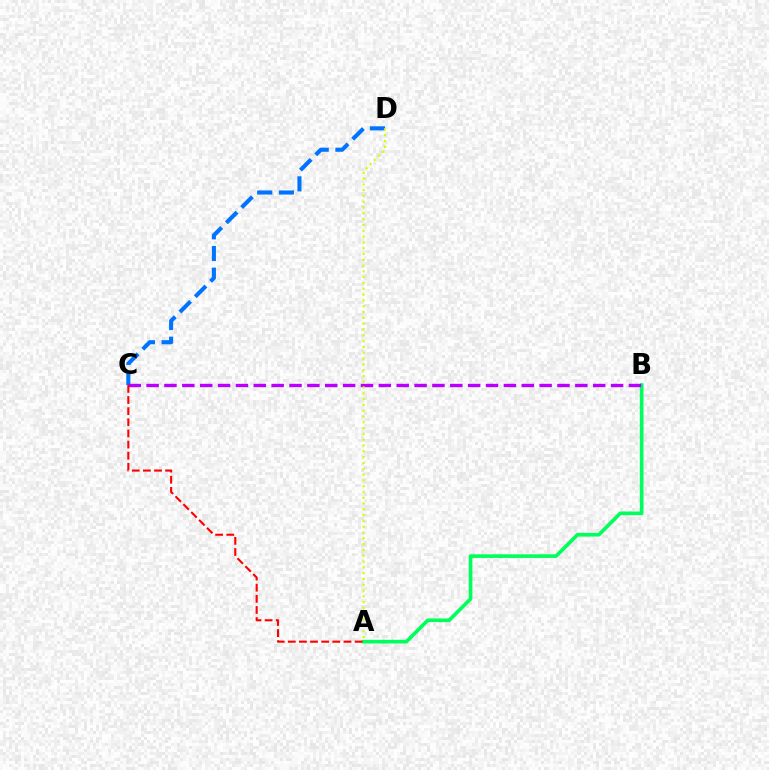{('C', 'D'): [{'color': '#0074ff', 'line_style': 'dashed', 'thickness': 2.95}], ('A', 'B'): [{'color': '#00ff5c', 'line_style': 'solid', 'thickness': 2.63}], ('B', 'C'): [{'color': '#b900ff', 'line_style': 'dashed', 'thickness': 2.43}], ('A', 'C'): [{'color': '#ff0000', 'line_style': 'dashed', 'thickness': 1.51}], ('A', 'D'): [{'color': '#d1ff00', 'line_style': 'dotted', 'thickness': 1.58}]}